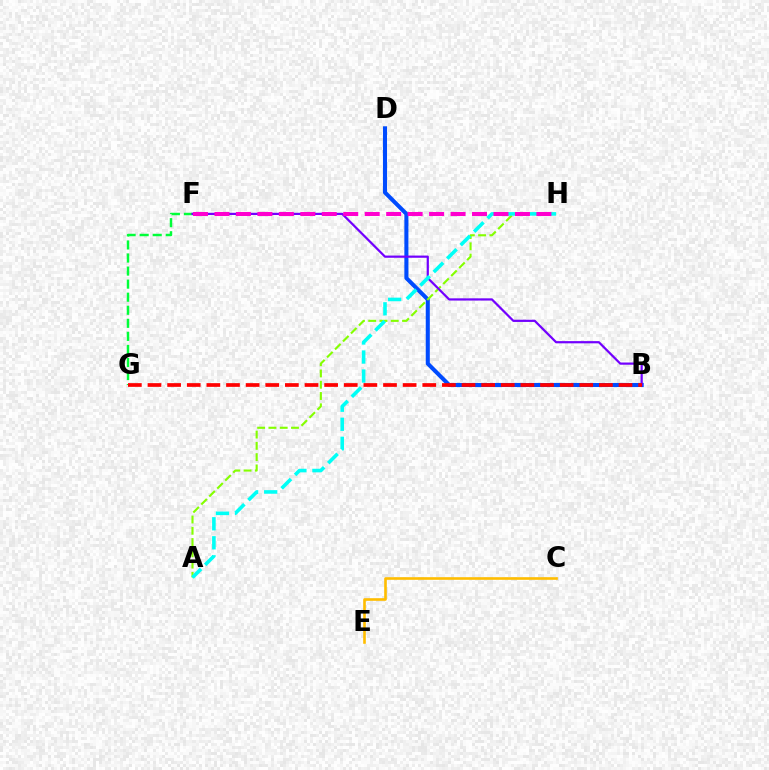{('B', 'D'): [{'color': '#004bff', 'line_style': 'solid', 'thickness': 2.92}], ('A', 'H'): [{'color': '#84ff00', 'line_style': 'dashed', 'thickness': 1.53}, {'color': '#00fff6', 'line_style': 'dashed', 'thickness': 2.58}], ('F', 'G'): [{'color': '#00ff39', 'line_style': 'dashed', 'thickness': 1.77}], ('B', 'F'): [{'color': '#7200ff', 'line_style': 'solid', 'thickness': 1.59}], ('C', 'E'): [{'color': '#ffbd00', 'line_style': 'solid', 'thickness': 1.89}], ('F', 'H'): [{'color': '#ff00cf', 'line_style': 'dashed', 'thickness': 2.92}], ('B', 'G'): [{'color': '#ff0000', 'line_style': 'dashed', 'thickness': 2.67}]}